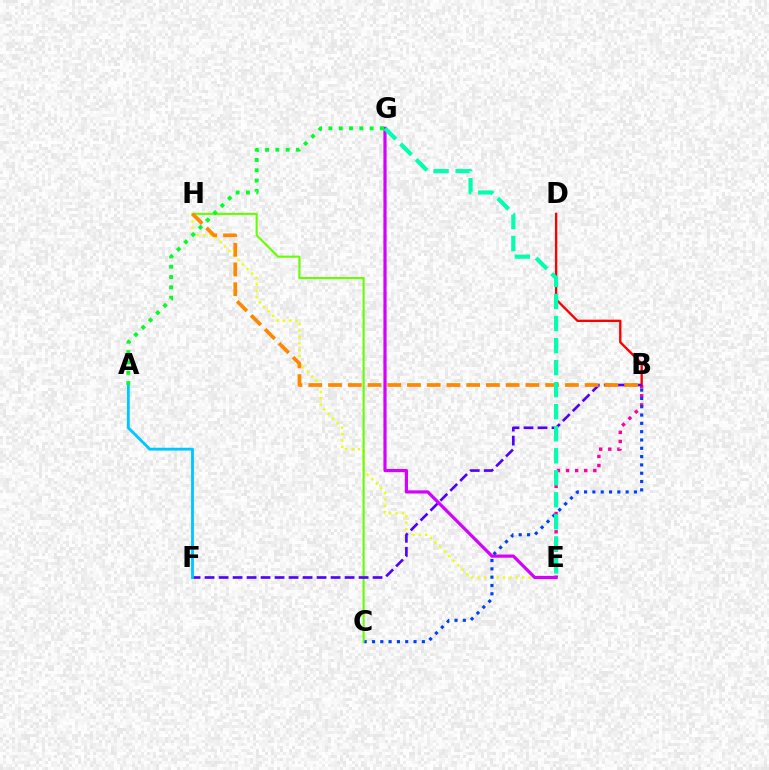{('B', 'E'): [{'color': '#ff00a0', 'line_style': 'dotted', 'thickness': 2.47}], ('E', 'H'): [{'color': '#eeff00', 'line_style': 'dotted', 'thickness': 1.73}], ('E', 'G'): [{'color': '#d600ff', 'line_style': 'solid', 'thickness': 2.3}, {'color': '#00ffaf', 'line_style': 'dashed', 'thickness': 2.99}], ('B', 'C'): [{'color': '#003fff', 'line_style': 'dotted', 'thickness': 2.26}], ('C', 'H'): [{'color': '#66ff00', 'line_style': 'solid', 'thickness': 1.52}], ('B', 'D'): [{'color': '#ff0000', 'line_style': 'solid', 'thickness': 1.7}], ('B', 'F'): [{'color': '#4f00ff', 'line_style': 'dashed', 'thickness': 1.9}], ('A', 'F'): [{'color': '#00c7ff', 'line_style': 'solid', 'thickness': 2.05}], ('A', 'G'): [{'color': '#00ff27', 'line_style': 'dotted', 'thickness': 2.8}], ('B', 'H'): [{'color': '#ff8800', 'line_style': 'dashed', 'thickness': 2.68}]}